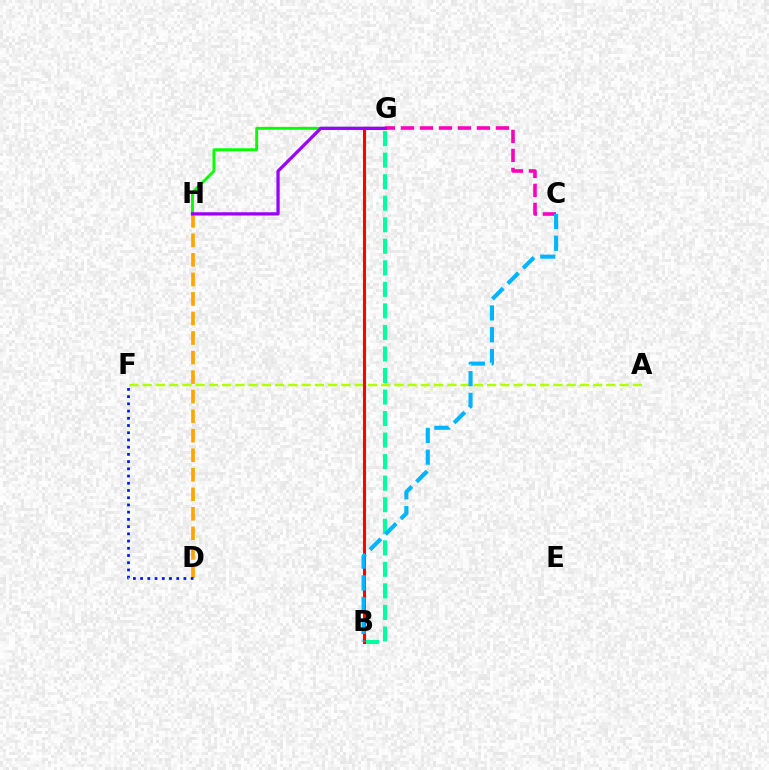{('G', 'H'): [{'color': '#08ff00', 'line_style': 'solid', 'thickness': 2.08}, {'color': '#9b00ff', 'line_style': 'solid', 'thickness': 2.34}], ('B', 'G'): [{'color': '#00ff9d', 'line_style': 'dashed', 'thickness': 2.93}, {'color': '#ff0000', 'line_style': 'solid', 'thickness': 2.19}], ('A', 'F'): [{'color': '#b3ff00', 'line_style': 'dashed', 'thickness': 1.8}], ('D', 'H'): [{'color': '#ffa500', 'line_style': 'dashed', 'thickness': 2.65}], ('D', 'F'): [{'color': '#0010ff', 'line_style': 'dotted', 'thickness': 1.96}], ('C', 'G'): [{'color': '#ff00bd', 'line_style': 'dashed', 'thickness': 2.58}], ('B', 'C'): [{'color': '#00b5ff', 'line_style': 'dashed', 'thickness': 2.96}]}